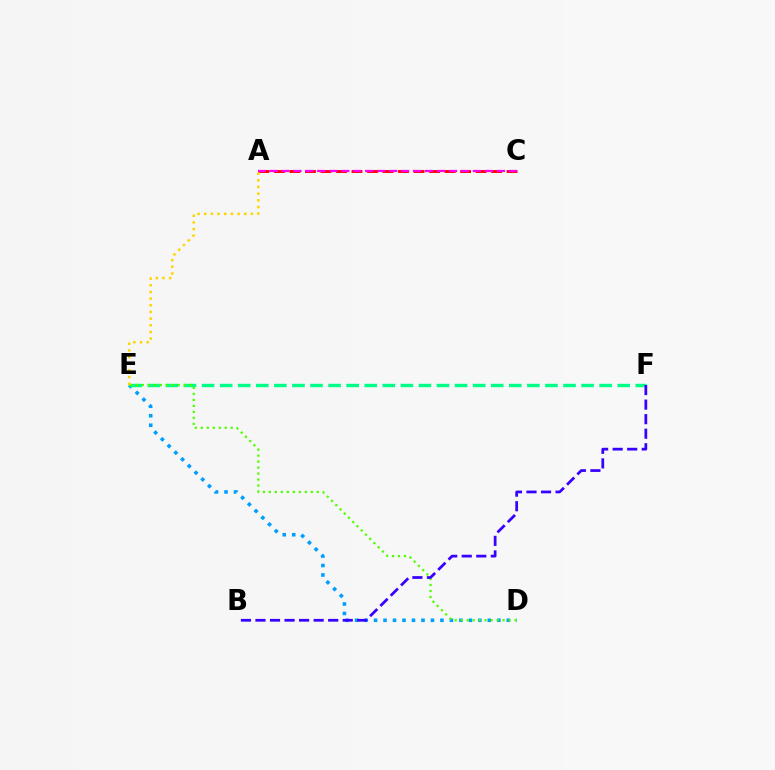{('D', 'E'): [{'color': '#009eff', 'line_style': 'dotted', 'thickness': 2.58}, {'color': '#4fff00', 'line_style': 'dotted', 'thickness': 1.63}], ('A', 'C'): [{'color': '#ff0000', 'line_style': 'dashed', 'thickness': 2.11}, {'color': '#ff00ed', 'line_style': 'dashed', 'thickness': 1.63}], ('E', 'F'): [{'color': '#00ff86', 'line_style': 'dashed', 'thickness': 2.45}], ('B', 'F'): [{'color': '#3700ff', 'line_style': 'dashed', 'thickness': 1.98}], ('A', 'E'): [{'color': '#ffd500', 'line_style': 'dotted', 'thickness': 1.81}]}